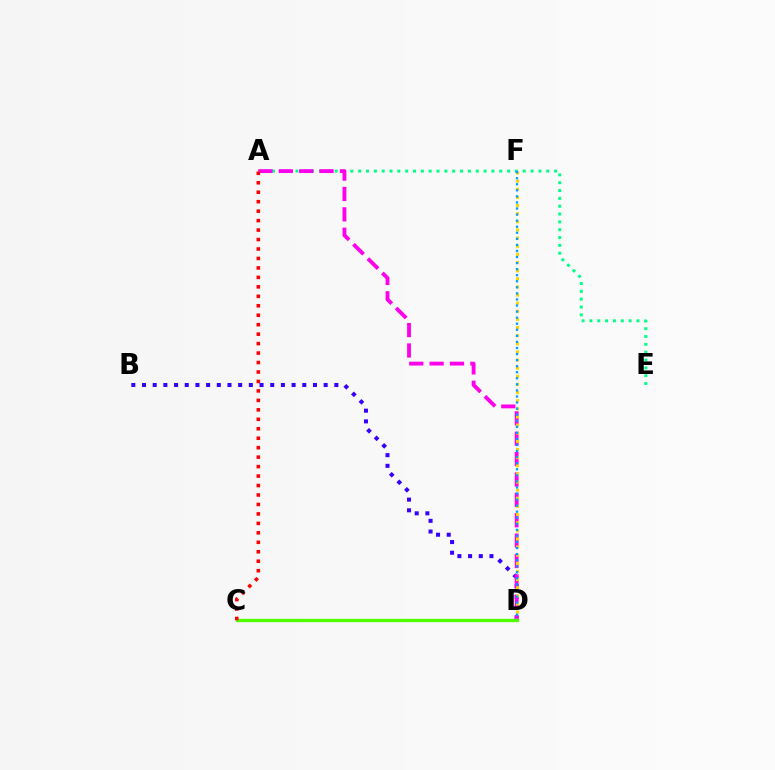{('A', 'E'): [{'color': '#00ff86', 'line_style': 'dotted', 'thickness': 2.13}], ('B', 'D'): [{'color': '#3700ff', 'line_style': 'dotted', 'thickness': 2.9}], ('A', 'D'): [{'color': '#ff00ed', 'line_style': 'dashed', 'thickness': 2.77}], ('D', 'F'): [{'color': '#ffd500', 'line_style': 'dotted', 'thickness': 2.21}, {'color': '#009eff', 'line_style': 'dotted', 'thickness': 1.65}], ('C', 'D'): [{'color': '#4fff00', 'line_style': 'solid', 'thickness': 2.38}], ('A', 'C'): [{'color': '#ff0000', 'line_style': 'dotted', 'thickness': 2.57}]}